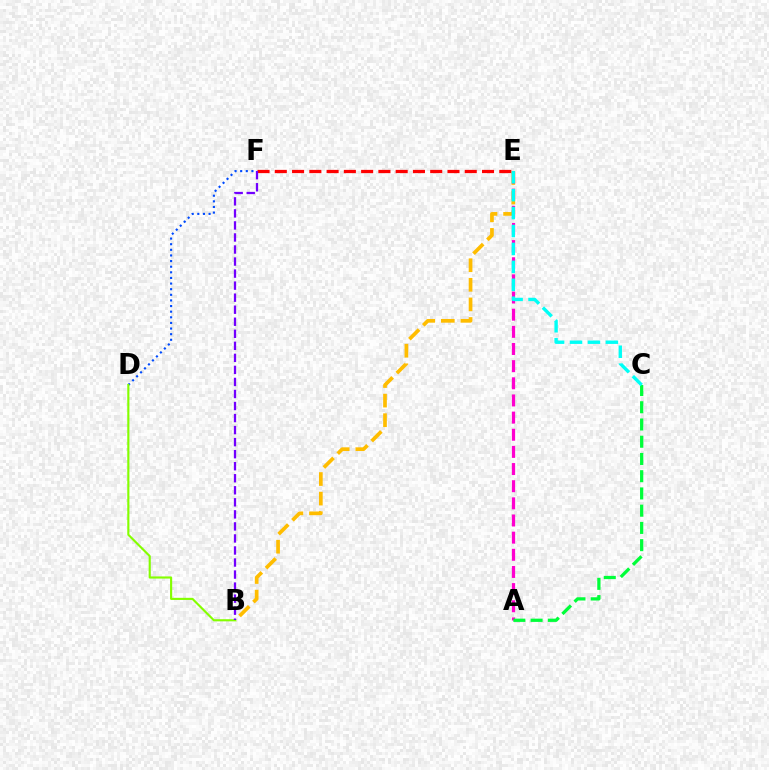{('B', 'E'): [{'color': '#ffbd00', 'line_style': 'dashed', 'thickness': 2.66}], ('A', 'E'): [{'color': '#ff00cf', 'line_style': 'dashed', 'thickness': 2.33}], ('A', 'C'): [{'color': '#00ff39', 'line_style': 'dashed', 'thickness': 2.34}], ('D', 'F'): [{'color': '#004bff', 'line_style': 'dotted', 'thickness': 1.53}], ('E', 'F'): [{'color': '#ff0000', 'line_style': 'dashed', 'thickness': 2.35}], ('C', 'E'): [{'color': '#00fff6', 'line_style': 'dashed', 'thickness': 2.44}], ('B', 'D'): [{'color': '#84ff00', 'line_style': 'solid', 'thickness': 1.54}], ('B', 'F'): [{'color': '#7200ff', 'line_style': 'dashed', 'thickness': 1.64}]}